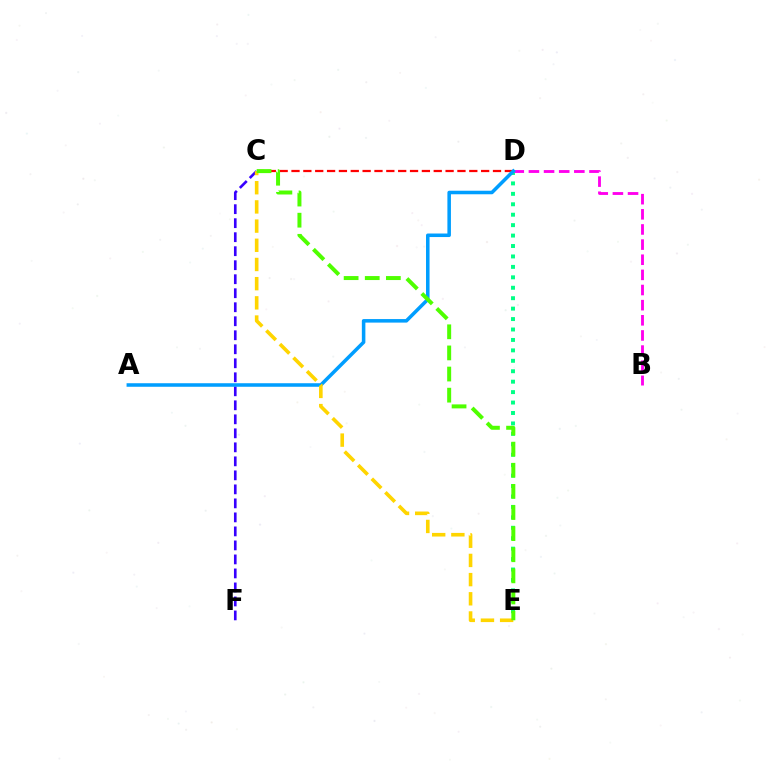{('D', 'E'): [{'color': '#00ff86', 'line_style': 'dotted', 'thickness': 2.84}], ('B', 'D'): [{'color': '#ff00ed', 'line_style': 'dashed', 'thickness': 2.06}], ('C', 'D'): [{'color': '#ff0000', 'line_style': 'dashed', 'thickness': 1.61}], ('C', 'F'): [{'color': '#3700ff', 'line_style': 'dashed', 'thickness': 1.9}], ('A', 'D'): [{'color': '#009eff', 'line_style': 'solid', 'thickness': 2.55}], ('C', 'E'): [{'color': '#ffd500', 'line_style': 'dashed', 'thickness': 2.61}, {'color': '#4fff00', 'line_style': 'dashed', 'thickness': 2.87}]}